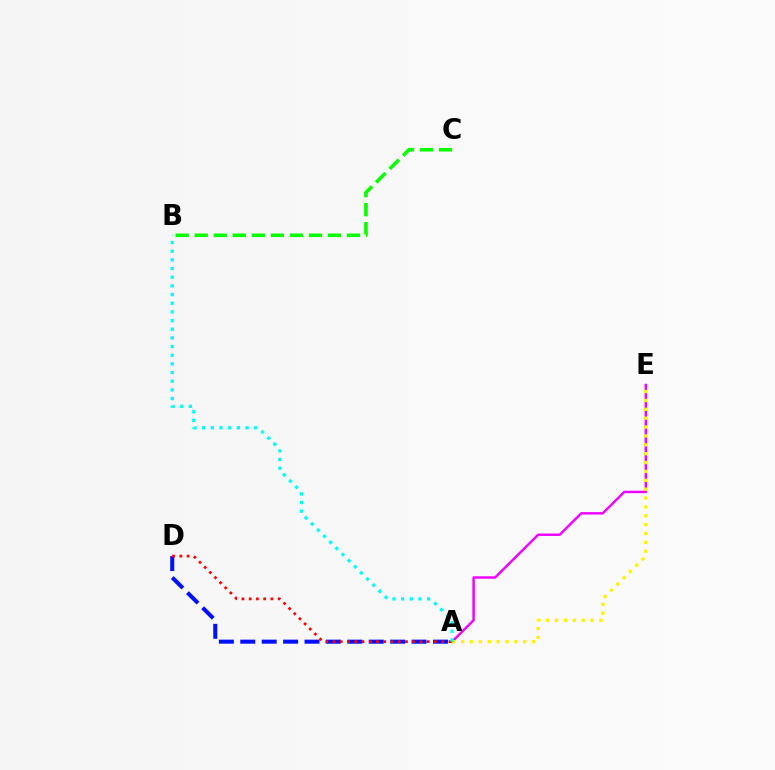{('A', 'D'): [{'color': '#0010ff', 'line_style': 'dashed', 'thickness': 2.91}, {'color': '#ff0000', 'line_style': 'dotted', 'thickness': 1.97}], ('A', 'E'): [{'color': '#ee00ff', 'line_style': 'solid', 'thickness': 1.76}, {'color': '#fcf500', 'line_style': 'dotted', 'thickness': 2.41}], ('B', 'C'): [{'color': '#08ff00', 'line_style': 'dashed', 'thickness': 2.59}], ('A', 'B'): [{'color': '#00fff6', 'line_style': 'dotted', 'thickness': 2.35}]}